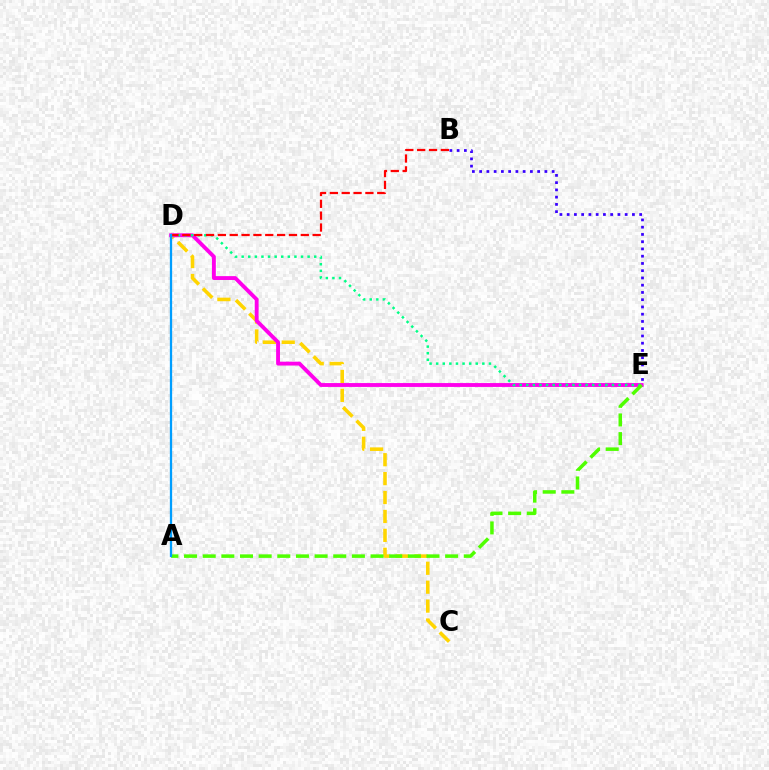{('B', 'E'): [{'color': '#3700ff', 'line_style': 'dotted', 'thickness': 1.97}], ('C', 'D'): [{'color': '#ffd500', 'line_style': 'dashed', 'thickness': 2.57}], ('D', 'E'): [{'color': '#ff00ed', 'line_style': 'solid', 'thickness': 2.78}, {'color': '#00ff86', 'line_style': 'dotted', 'thickness': 1.79}], ('B', 'D'): [{'color': '#ff0000', 'line_style': 'dashed', 'thickness': 1.61}], ('A', 'E'): [{'color': '#4fff00', 'line_style': 'dashed', 'thickness': 2.53}], ('A', 'D'): [{'color': '#009eff', 'line_style': 'solid', 'thickness': 1.64}]}